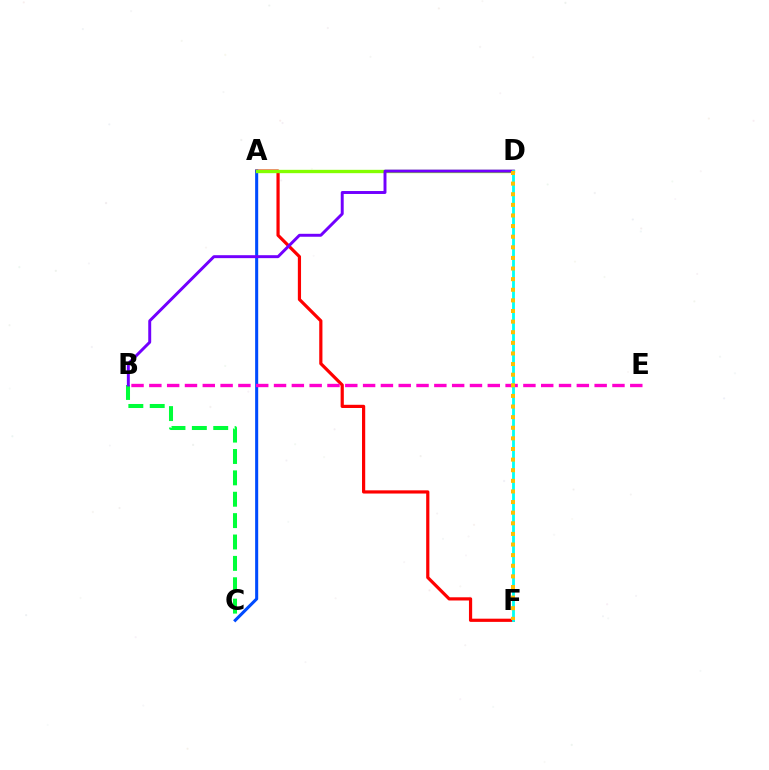{('A', 'F'): [{'color': '#ff0000', 'line_style': 'solid', 'thickness': 2.3}], ('A', 'C'): [{'color': '#004bff', 'line_style': 'solid', 'thickness': 2.2}], ('A', 'D'): [{'color': '#84ff00', 'line_style': 'solid', 'thickness': 2.41}], ('B', 'C'): [{'color': '#00ff39', 'line_style': 'dashed', 'thickness': 2.9}], ('B', 'D'): [{'color': '#7200ff', 'line_style': 'solid', 'thickness': 2.12}], ('B', 'E'): [{'color': '#ff00cf', 'line_style': 'dashed', 'thickness': 2.42}], ('D', 'F'): [{'color': '#00fff6', 'line_style': 'solid', 'thickness': 2.03}, {'color': '#ffbd00', 'line_style': 'dotted', 'thickness': 2.88}]}